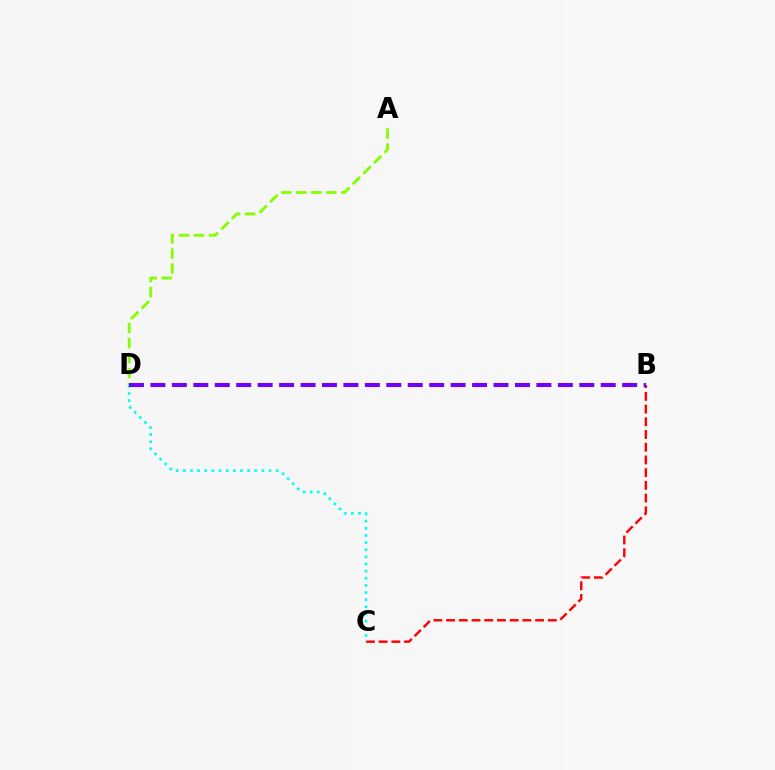{('A', 'D'): [{'color': '#84ff00', 'line_style': 'dashed', 'thickness': 2.04}], ('B', 'C'): [{'color': '#ff0000', 'line_style': 'dashed', 'thickness': 1.73}], ('C', 'D'): [{'color': '#00fff6', 'line_style': 'dotted', 'thickness': 1.94}], ('B', 'D'): [{'color': '#7200ff', 'line_style': 'dashed', 'thickness': 2.91}]}